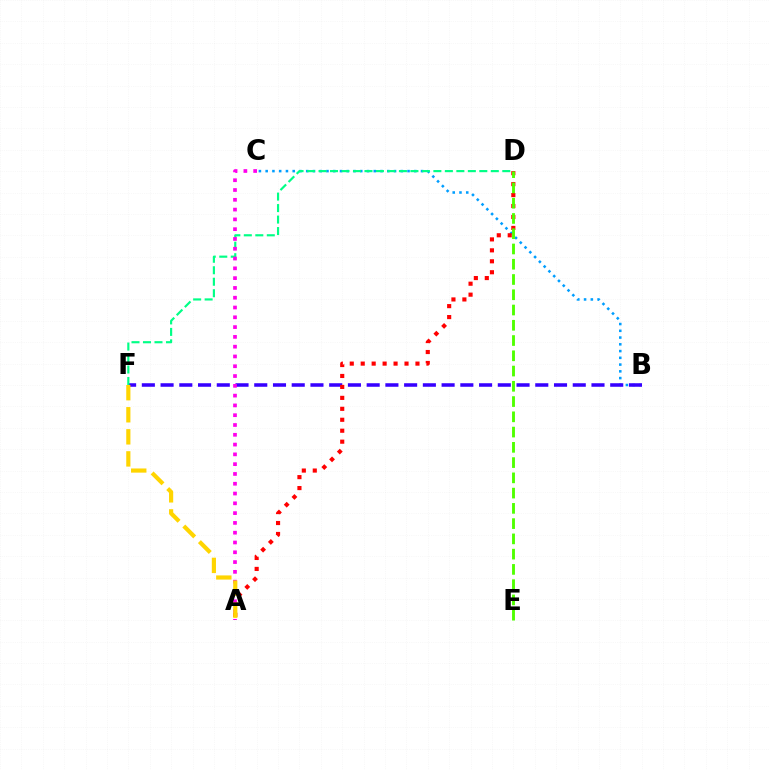{('B', 'C'): [{'color': '#009eff', 'line_style': 'dotted', 'thickness': 1.84}], ('B', 'F'): [{'color': '#3700ff', 'line_style': 'dashed', 'thickness': 2.55}], ('A', 'D'): [{'color': '#ff0000', 'line_style': 'dotted', 'thickness': 2.98}], ('D', 'F'): [{'color': '#00ff86', 'line_style': 'dashed', 'thickness': 1.56}], ('A', 'C'): [{'color': '#ff00ed', 'line_style': 'dotted', 'thickness': 2.66}], ('D', 'E'): [{'color': '#4fff00', 'line_style': 'dashed', 'thickness': 2.07}], ('A', 'F'): [{'color': '#ffd500', 'line_style': 'dashed', 'thickness': 3.0}]}